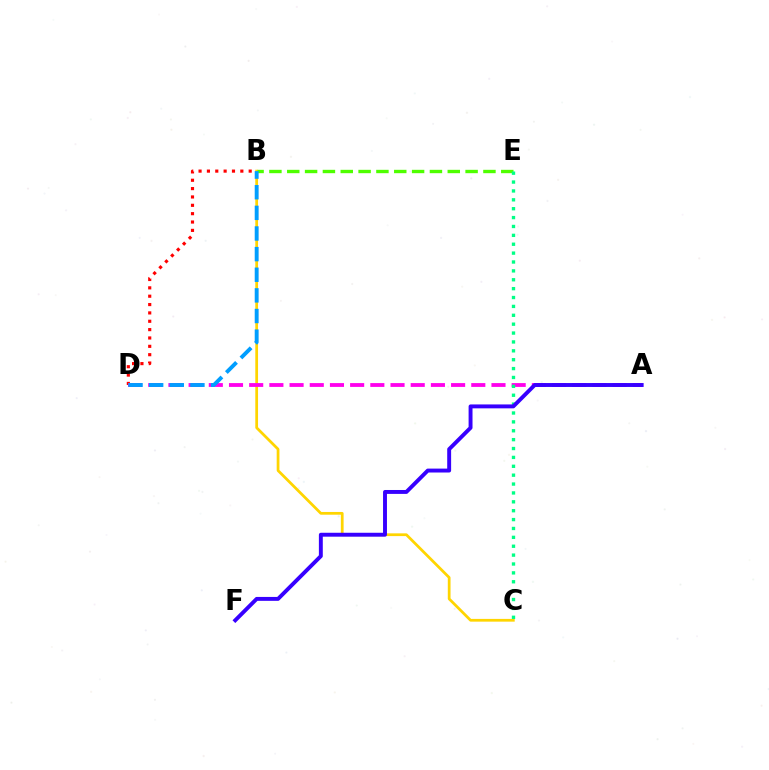{('B', 'D'): [{'color': '#ff0000', 'line_style': 'dotted', 'thickness': 2.27}, {'color': '#009eff', 'line_style': 'dashed', 'thickness': 2.8}], ('B', 'C'): [{'color': '#ffd500', 'line_style': 'solid', 'thickness': 1.98}], ('B', 'E'): [{'color': '#4fff00', 'line_style': 'dashed', 'thickness': 2.42}], ('A', 'D'): [{'color': '#ff00ed', 'line_style': 'dashed', 'thickness': 2.74}], ('C', 'E'): [{'color': '#00ff86', 'line_style': 'dotted', 'thickness': 2.41}], ('A', 'F'): [{'color': '#3700ff', 'line_style': 'solid', 'thickness': 2.82}]}